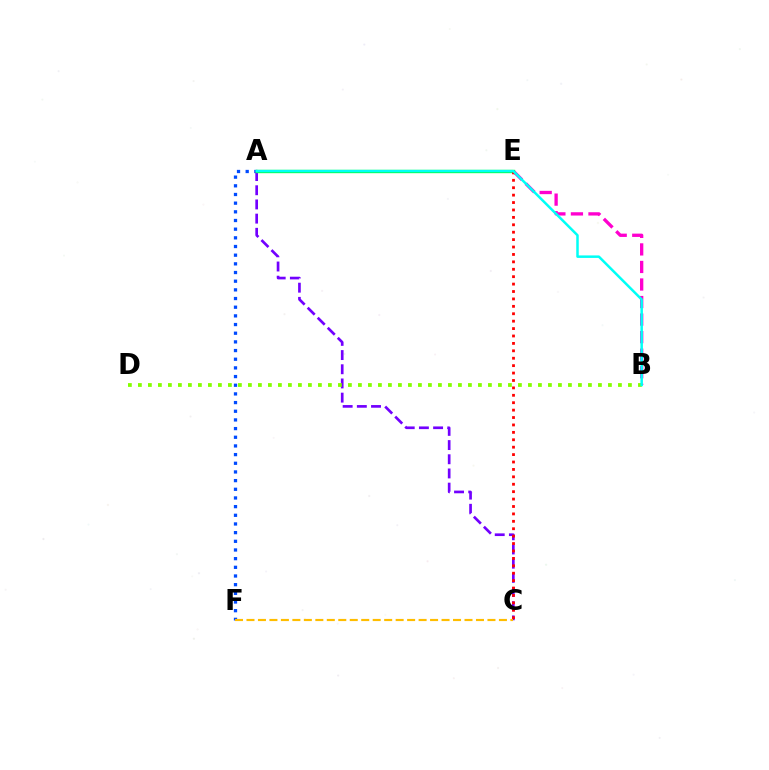{('B', 'E'): [{'color': '#ff00cf', 'line_style': 'dashed', 'thickness': 2.38}], ('A', 'F'): [{'color': '#004bff', 'line_style': 'dotted', 'thickness': 2.36}], ('A', 'C'): [{'color': '#7200ff', 'line_style': 'dashed', 'thickness': 1.93}], ('A', 'E'): [{'color': '#00ff39', 'line_style': 'solid', 'thickness': 2.41}], ('C', 'E'): [{'color': '#ff0000', 'line_style': 'dotted', 'thickness': 2.01}], ('C', 'F'): [{'color': '#ffbd00', 'line_style': 'dashed', 'thickness': 1.56}], ('B', 'D'): [{'color': '#84ff00', 'line_style': 'dotted', 'thickness': 2.72}], ('A', 'B'): [{'color': '#00fff6', 'line_style': 'solid', 'thickness': 1.8}]}